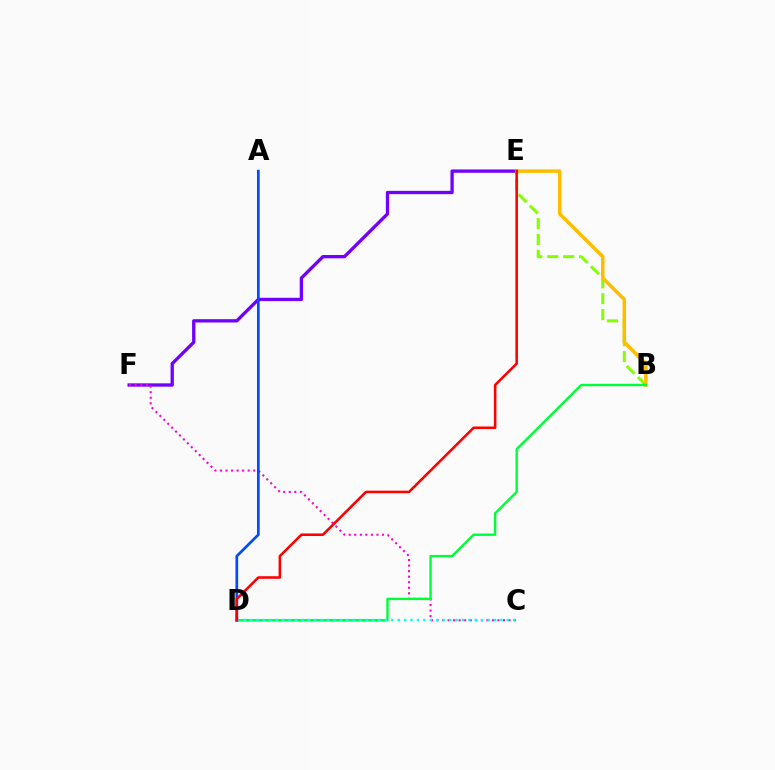{('E', 'F'): [{'color': '#7200ff', 'line_style': 'solid', 'thickness': 2.39}], ('B', 'E'): [{'color': '#84ff00', 'line_style': 'dashed', 'thickness': 2.16}, {'color': '#ffbd00', 'line_style': 'solid', 'thickness': 2.55}], ('C', 'F'): [{'color': '#ff00cf', 'line_style': 'dotted', 'thickness': 1.51}], ('B', 'D'): [{'color': '#00ff39', 'line_style': 'solid', 'thickness': 1.74}], ('C', 'D'): [{'color': '#00fff6', 'line_style': 'dotted', 'thickness': 1.74}], ('A', 'D'): [{'color': '#004bff', 'line_style': 'solid', 'thickness': 1.94}], ('D', 'E'): [{'color': '#ff0000', 'line_style': 'solid', 'thickness': 1.84}]}